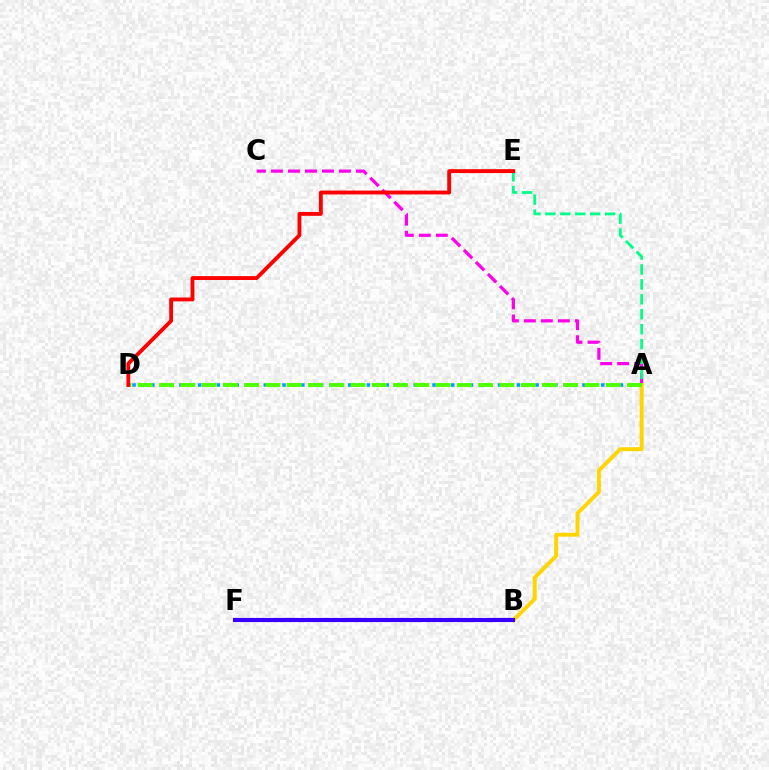{('A', 'D'): [{'color': '#009eff', 'line_style': 'dotted', 'thickness': 2.55}, {'color': '#4fff00', 'line_style': 'dashed', 'thickness': 2.89}], ('A', 'C'): [{'color': '#ff00ed', 'line_style': 'dashed', 'thickness': 2.31}], ('A', 'E'): [{'color': '#00ff86', 'line_style': 'dashed', 'thickness': 2.03}], ('A', 'B'): [{'color': '#ffd500', 'line_style': 'solid', 'thickness': 2.82}], ('B', 'F'): [{'color': '#3700ff', 'line_style': 'solid', 'thickness': 2.98}], ('D', 'E'): [{'color': '#ff0000', 'line_style': 'solid', 'thickness': 2.78}]}